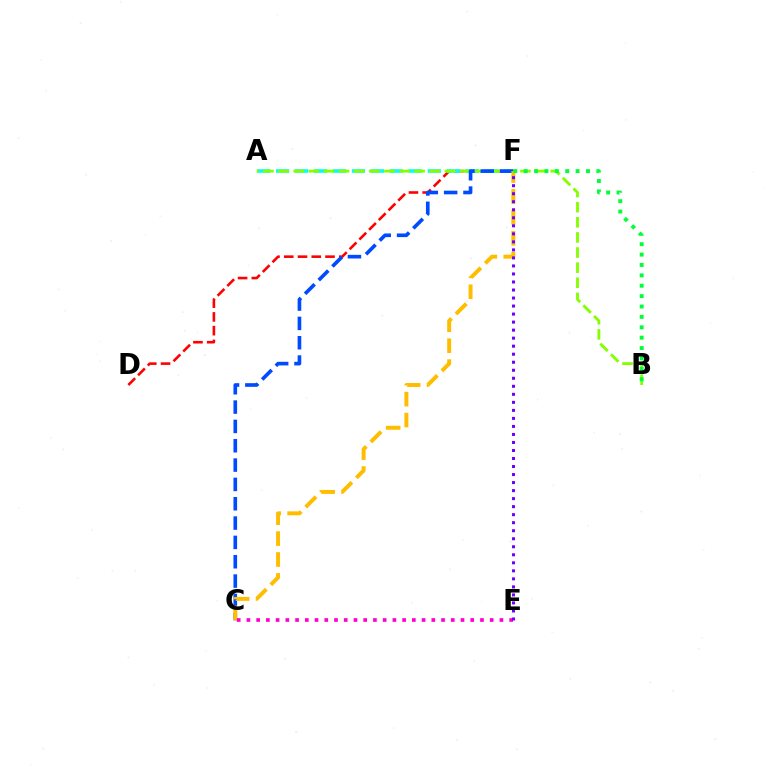{('D', 'F'): [{'color': '#ff0000', 'line_style': 'dashed', 'thickness': 1.87}], ('A', 'F'): [{'color': '#00fff6', 'line_style': 'dashed', 'thickness': 2.58}], ('A', 'B'): [{'color': '#84ff00', 'line_style': 'dashed', 'thickness': 2.05}], ('C', 'F'): [{'color': '#004bff', 'line_style': 'dashed', 'thickness': 2.63}, {'color': '#ffbd00', 'line_style': 'dashed', 'thickness': 2.84}], ('C', 'E'): [{'color': '#ff00cf', 'line_style': 'dotted', 'thickness': 2.64}], ('E', 'F'): [{'color': '#7200ff', 'line_style': 'dotted', 'thickness': 2.18}], ('B', 'F'): [{'color': '#00ff39', 'line_style': 'dotted', 'thickness': 2.82}]}